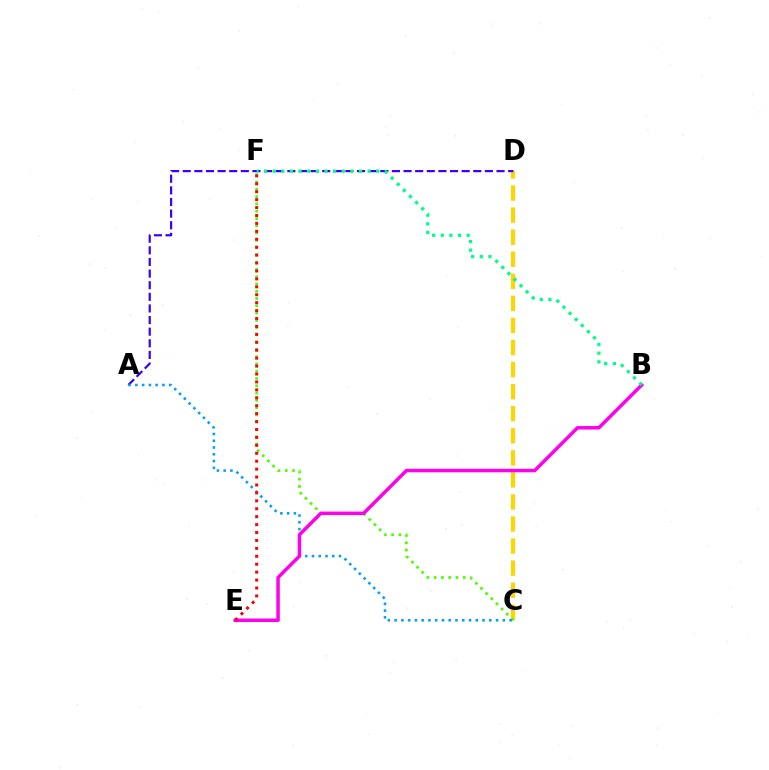{('C', 'D'): [{'color': '#ffd500', 'line_style': 'dashed', 'thickness': 3.0}], ('C', 'F'): [{'color': '#4fff00', 'line_style': 'dotted', 'thickness': 1.98}], ('A', 'D'): [{'color': '#3700ff', 'line_style': 'dashed', 'thickness': 1.58}], ('A', 'C'): [{'color': '#009eff', 'line_style': 'dotted', 'thickness': 1.84}], ('B', 'E'): [{'color': '#ff00ed', 'line_style': 'solid', 'thickness': 2.5}], ('B', 'F'): [{'color': '#00ff86', 'line_style': 'dotted', 'thickness': 2.35}], ('E', 'F'): [{'color': '#ff0000', 'line_style': 'dotted', 'thickness': 2.15}]}